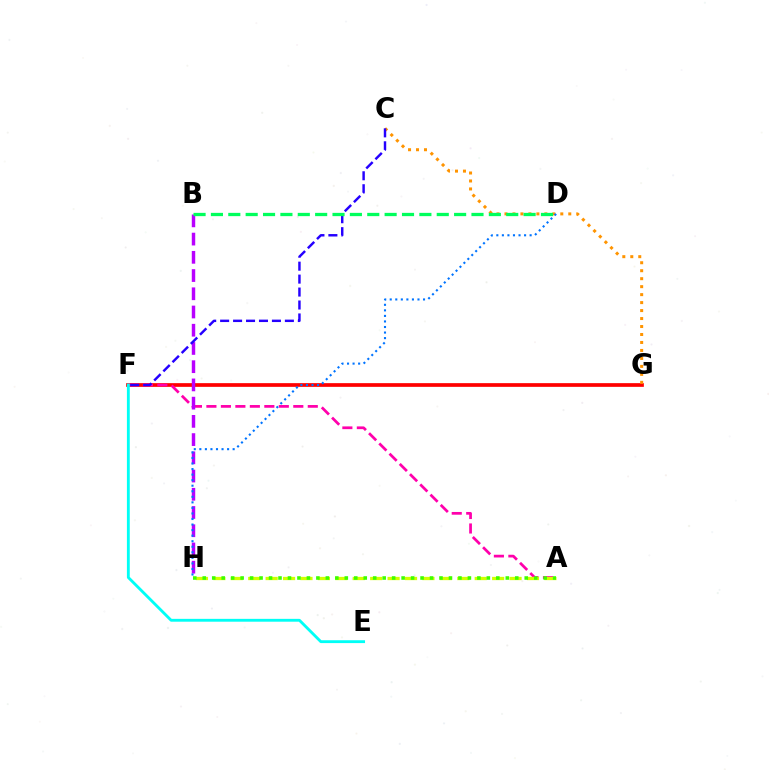{('F', 'G'): [{'color': '#ff0000', 'line_style': 'solid', 'thickness': 2.67}], ('C', 'G'): [{'color': '#ff9400', 'line_style': 'dotted', 'thickness': 2.17}], ('A', 'F'): [{'color': '#ff00ac', 'line_style': 'dashed', 'thickness': 1.97}], ('B', 'H'): [{'color': '#b900ff', 'line_style': 'dashed', 'thickness': 2.48}], ('C', 'F'): [{'color': '#2500ff', 'line_style': 'dashed', 'thickness': 1.76}], ('D', 'H'): [{'color': '#0074ff', 'line_style': 'dotted', 'thickness': 1.51}], ('B', 'D'): [{'color': '#00ff5c', 'line_style': 'dashed', 'thickness': 2.36}], ('E', 'F'): [{'color': '#00fff6', 'line_style': 'solid', 'thickness': 2.05}], ('A', 'H'): [{'color': '#d1ff00', 'line_style': 'dashed', 'thickness': 2.37}, {'color': '#3dff00', 'line_style': 'dotted', 'thickness': 2.57}]}